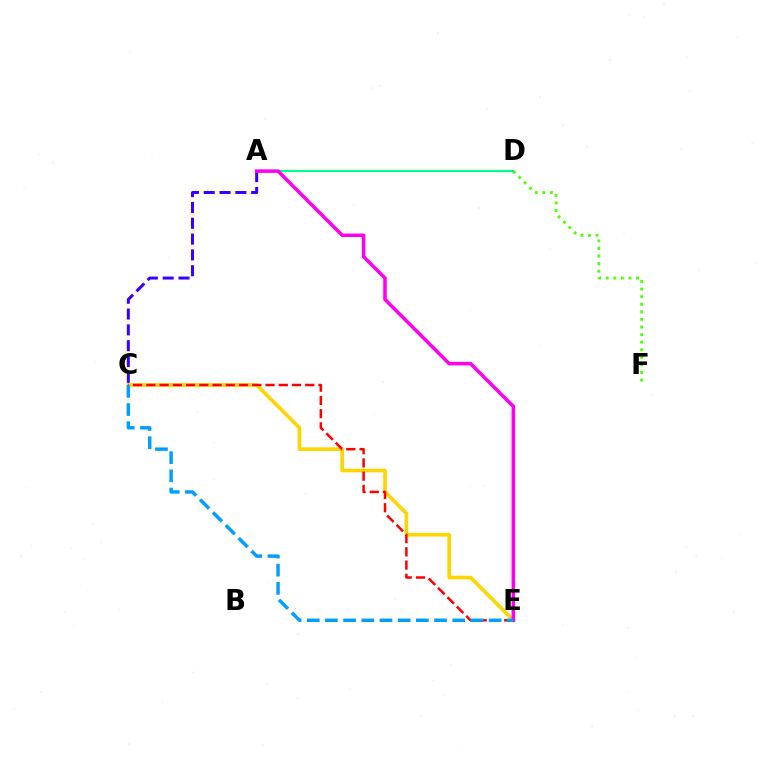{('A', 'C'): [{'color': '#3700ff', 'line_style': 'dashed', 'thickness': 2.15}], ('D', 'F'): [{'color': '#4fff00', 'line_style': 'dotted', 'thickness': 2.06}], ('A', 'D'): [{'color': '#00ff86', 'line_style': 'solid', 'thickness': 1.53}], ('C', 'E'): [{'color': '#ffd500', 'line_style': 'solid', 'thickness': 2.61}, {'color': '#ff0000', 'line_style': 'dashed', 'thickness': 1.8}, {'color': '#009eff', 'line_style': 'dashed', 'thickness': 2.47}], ('A', 'E'): [{'color': '#ff00ed', 'line_style': 'solid', 'thickness': 2.52}]}